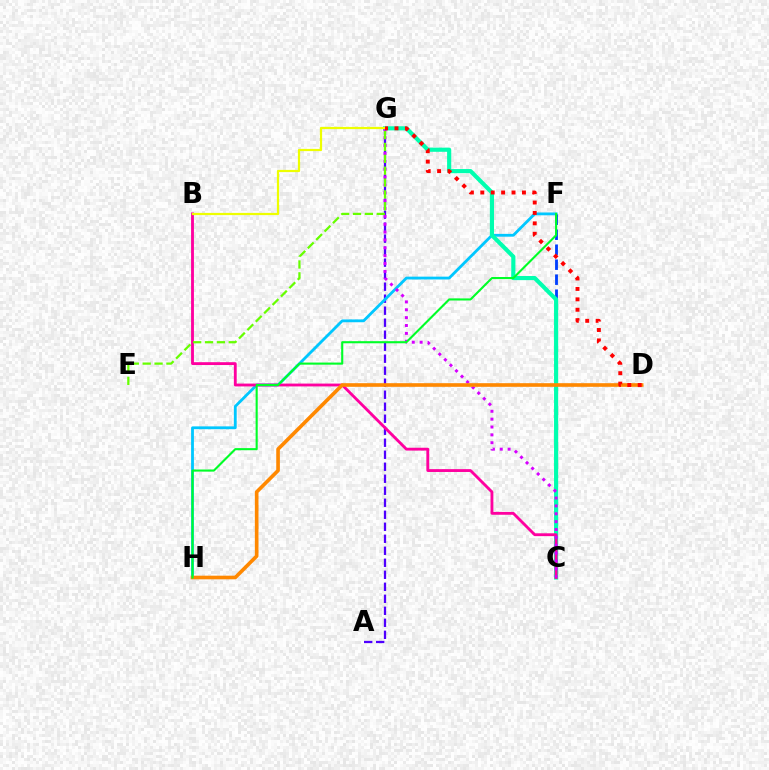{('A', 'G'): [{'color': '#4f00ff', 'line_style': 'dashed', 'thickness': 1.63}], ('F', 'H'): [{'color': '#00c7ff', 'line_style': 'solid', 'thickness': 2.03}, {'color': '#00ff27', 'line_style': 'solid', 'thickness': 1.52}], ('C', 'F'): [{'color': '#003fff', 'line_style': 'dashed', 'thickness': 2.04}], ('C', 'G'): [{'color': '#00ffaf', 'line_style': 'solid', 'thickness': 2.98}, {'color': '#d600ff', 'line_style': 'dotted', 'thickness': 2.14}], ('B', 'C'): [{'color': '#ff00a0', 'line_style': 'solid', 'thickness': 2.05}], ('D', 'H'): [{'color': '#ff8800', 'line_style': 'solid', 'thickness': 2.62}], ('B', 'G'): [{'color': '#eeff00', 'line_style': 'solid', 'thickness': 1.6}], ('D', 'G'): [{'color': '#ff0000', 'line_style': 'dotted', 'thickness': 2.83}], ('E', 'G'): [{'color': '#66ff00', 'line_style': 'dashed', 'thickness': 1.61}]}